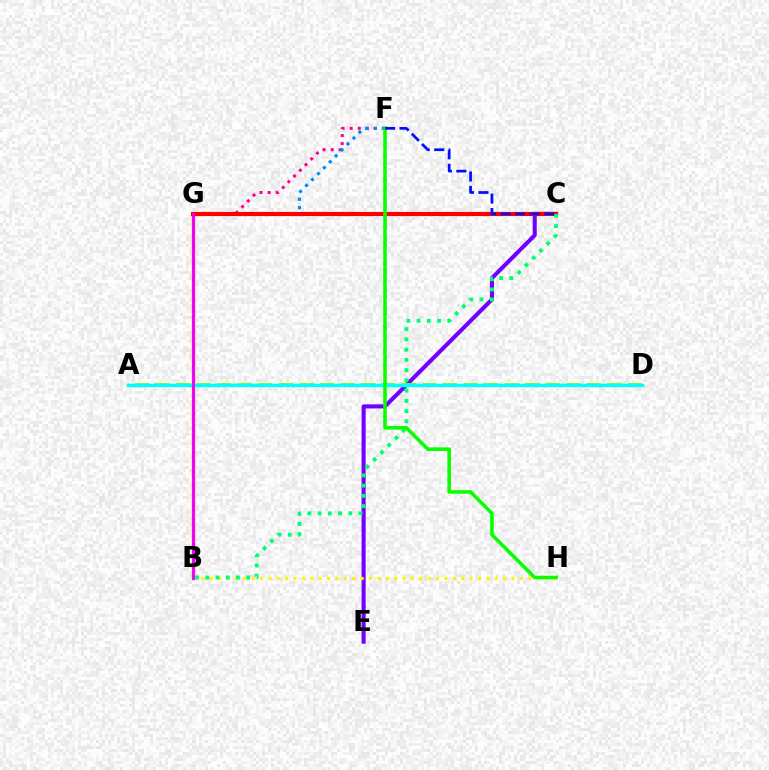{('F', 'G'): [{'color': '#ff0094', 'line_style': 'dotted', 'thickness': 2.19}, {'color': '#008cff', 'line_style': 'dotted', 'thickness': 2.28}], ('C', 'E'): [{'color': '#7200ff', 'line_style': 'solid', 'thickness': 2.93}], ('B', 'G'): [{'color': '#ff7c00', 'line_style': 'solid', 'thickness': 2.45}, {'color': '#ee00ff', 'line_style': 'solid', 'thickness': 2.06}], ('B', 'H'): [{'color': '#fcf500', 'line_style': 'dotted', 'thickness': 2.28}], ('A', 'D'): [{'color': '#84ff00', 'line_style': 'dashed', 'thickness': 2.79}, {'color': '#00fff6', 'line_style': 'solid', 'thickness': 2.51}], ('C', 'G'): [{'color': '#ff0000', 'line_style': 'solid', 'thickness': 2.99}], ('B', 'C'): [{'color': '#00ff74', 'line_style': 'dotted', 'thickness': 2.78}], ('F', 'H'): [{'color': '#08ff00', 'line_style': 'solid', 'thickness': 2.57}], ('C', 'F'): [{'color': '#0010ff', 'line_style': 'dashed', 'thickness': 1.97}]}